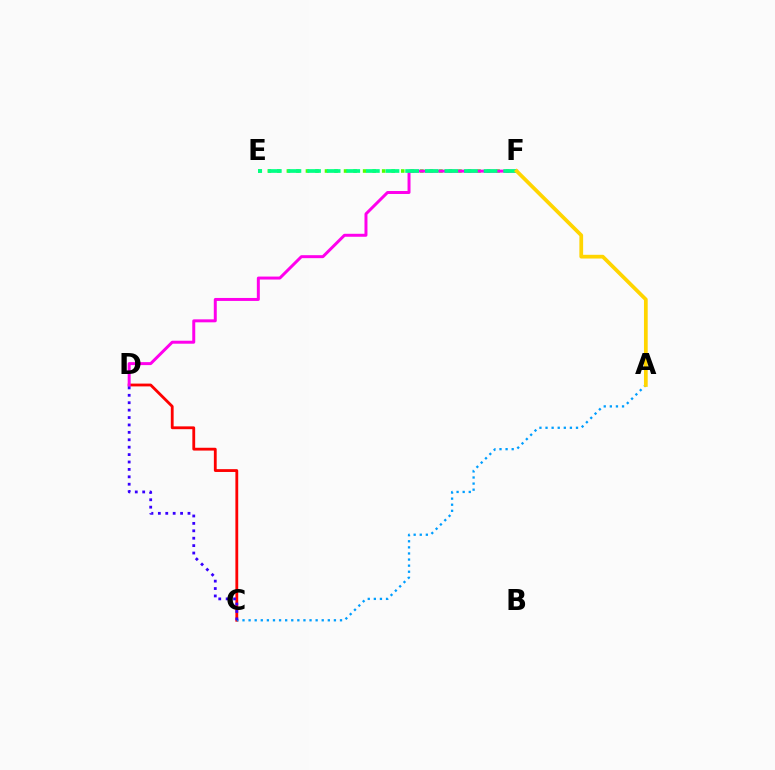{('C', 'D'): [{'color': '#ff0000', 'line_style': 'solid', 'thickness': 2.03}, {'color': '#3700ff', 'line_style': 'dotted', 'thickness': 2.01}], ('A', 'C'): [{'color': '#009eff', 'line_style': 'dotted', 'thickness': 1.66}], ('E', 'F'): [{'color': '#4fff00', 'line_style': 'dotted', 'thickness': 2.59}, {'color': '#00ff86', 'line_style': 'dashed', 'thickness': 2.66}], ('D', 'F'): [{'color': '#ff00ed', 'line_style': 'solid', 'thickness': 2.14}], ('A', 'F'): [{'color': '#ffd500', 'line_style': 'solid', 'thickness': 2.69}]}